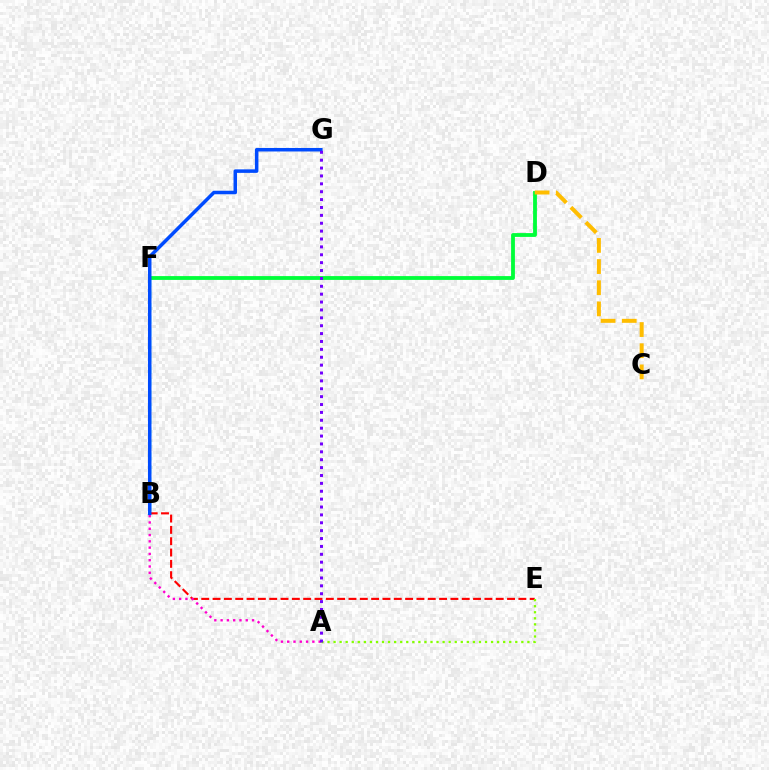{('B', 'F'): [{'color': '#00fff6', 'line_style': 'dashed', 'thickness': 1.69}], ('D', 'F'): [{'color': '#00ff39', 'line_style': 'solid', 'thickness': 2.74}], ('B', 'E'): [{'color': '#ff0000', 'line_style': 'dashed', 'thickness': 1.54}], ('C', 'D'): [{'color': '#ffbd00', 'line_style': 'dashed', 'thickness': 2.87}], ('A', 'F'): [{'color': '#ff00cf', 'line_style': 'dotted', 'thickness': 1.71}], ('A', 'E'): [{'color': '#84ff00', 'line_style': 'dotted', 'thickness': 1.65}], ('B', 'G'): [{'color': '#004bff', 'line_style': 'solid', 'thickness': 2.53}], ('A', 'G'): [{'color': '#7200ff', 'line_style': 'dotted', 'thickness': 2.14}]}